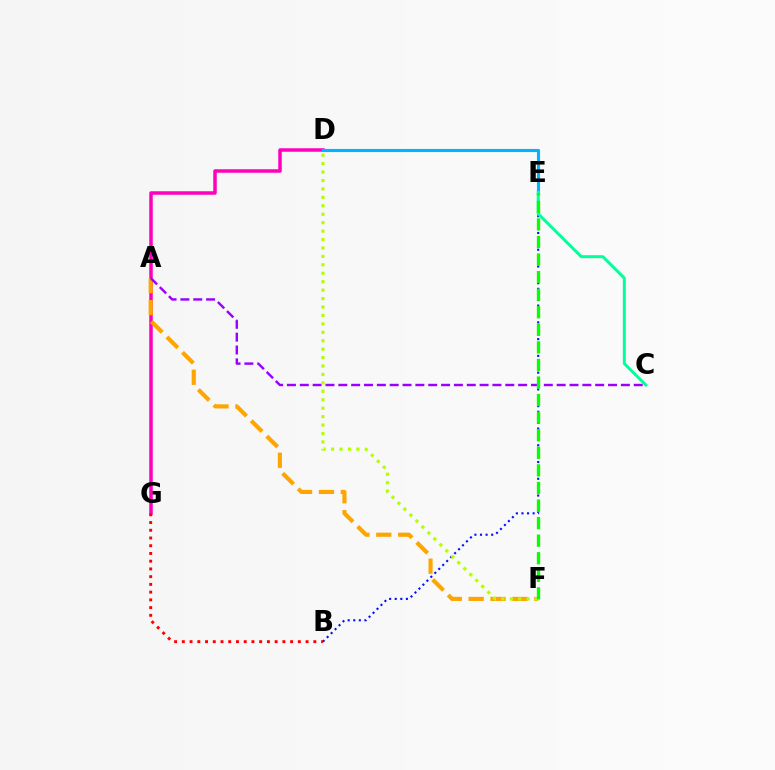{('D', 'G'): [{'color': '#ff00bd', 'line_style': 'solid', 'thickness': 2.52}], ('A', 'F'): [{'color': '#ffa500', 'line_style': 'dashed', 'thickness': 2.97}], ('B', 'E'): [{'color': '#0010ff', 'line_style': 'dotted', 'thickness': 1.52}], ('A', 'C'): [{'color': '#9b00ff', 'line_style': 'dashed', 'thickness': 1.74}], ('D', 'E'): [{'color': '#00b5ff', 'line_style': 'solid', 'thickness': 2.25}], ('D', 'F'): [{'color': '#b3ff00', 'line_style': 'dotted', 'thickness': 2.29}], ('B', 'G'): [{'color': '#ff0000', 'line_style': 'dotted', 'thickness': 2.1}], ('C', 'E'): [{'color': '#00ff9d', 'line_style': 'solid', 'thickness': 2.13}], ('E', 'F'): [{'color': '#08ff00', 'line_style': 'dashed', 'thickness': 2.39}]}